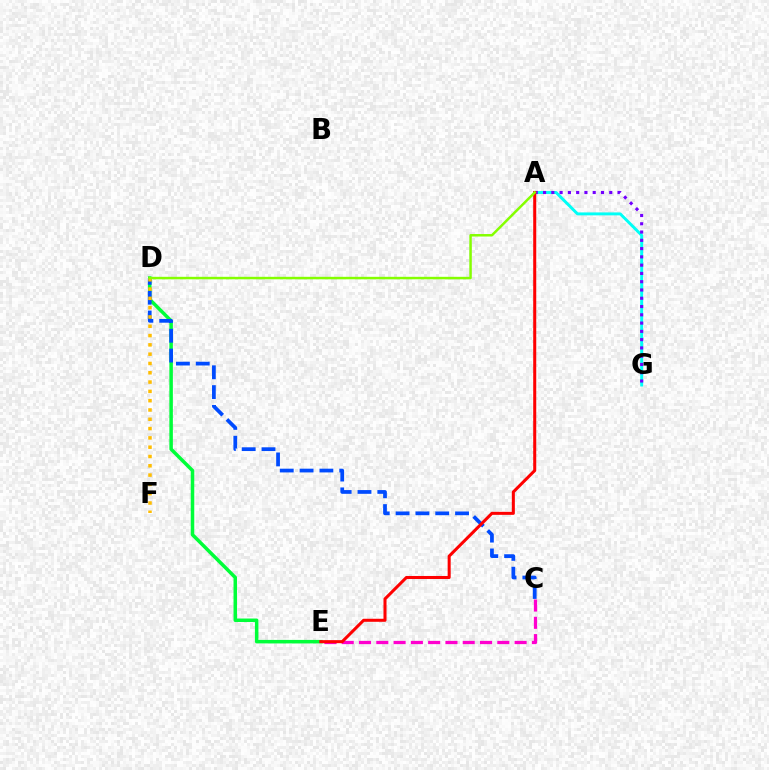{('C', 'E'): [{'color': '#ff00cf', 'line_style': 'dashed', 'thickness': 2.35}], ('A', 'G'): [{'color': '#00fff6', 'line_style': 'solid', 'thickness': 2.12}, {'color': '#7200ff', 'line_style': 'dotted', 'thickness': 2.25}], ('D', 'E'): [{'color': '#00ff39', 'line_style': 'solid', 'thickness': 2.53}], ('C', 'D'): [{'color': '#004bff', 'line_style': 'dashed', 'thickness': 2.69}], ('A', 'E'): [{'color': '#ff0000', 'line_style': 'solid', 'thickness': 2.19}], ('D', 'F'): [{'color': '#ffbd00', 'line_style': 'dotted', 'thickness': 2.53}], ('A', 'D'): [{'color': '#84ff00', 'line_style': 'solid', 'thickness': 1.79}]}